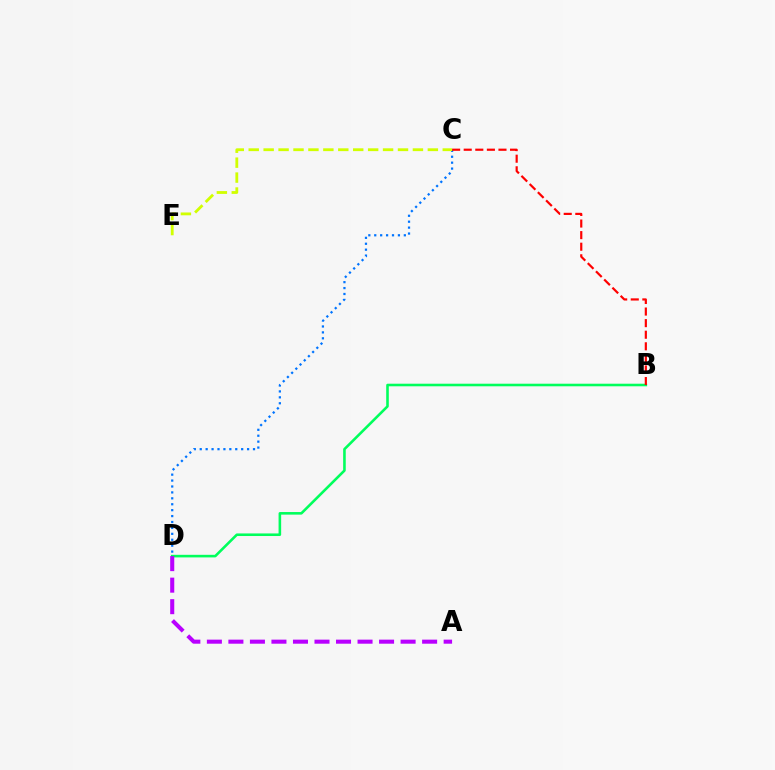{('B', 'D'): [{'color': '#00ff5c', 'line_style': 'solid', 'thickness': 1.86}], ('C', 'D'): [{'color': '#0074ff', 'line_style': 'dotted', 'thickness': 1.61}], ('A', 'D'): [{'color': '#b900ff', 'line_style': 'dashed', 'thickness': 2.92}], ('B', 'C'): [{'color': '#ff0000', 'line_style': 'dashed', 'thickness': 1.57}], ('C', 'E'): [{'color': '#d1ff00', 'line_style': 'dashed', 'thickness': 2.03}]}